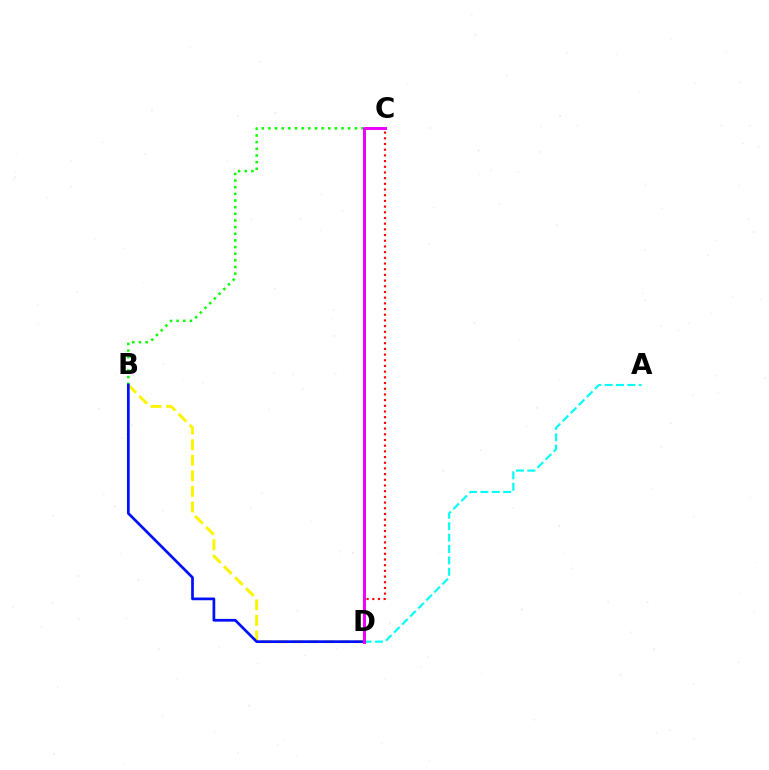{('B', 'C'): [{'color': '#08ff00', 'line_style': 'dotted', 'thickness': 1.81}], ('A', 'D'): [{'color': '#00fff6', 'line_style': 'dashed', 'thickness': 1.55}], ('B', 'D'): [{'color': '#fcf500', 'line_style': 'dashed', 'thickness': 2.11}, {'color': '#0010ff', 'line_style': 'solid', 'thickness': 1.96}], ('C', 'D'): [{'color': '#ff0000', 'line_style': 'dotted', 'thickness': 1.55}, {'color': '#ee00ff', 'line_style': 'solid', 'thickness': 2.14}]}